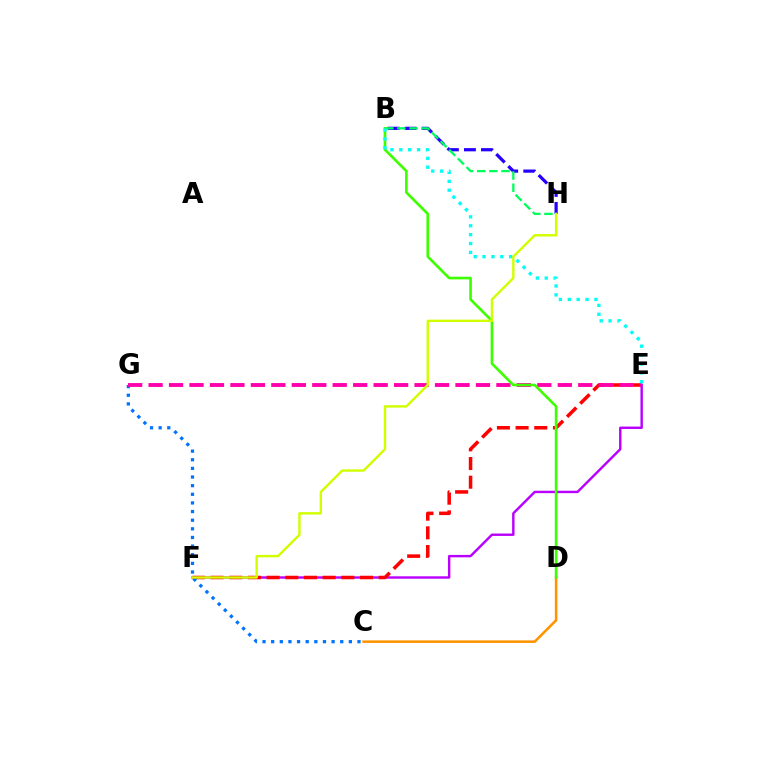{('E', 'F'): [{'color': '#b900ff', 'line_style': 'solid', 'thickness': 1.74}, {'color': '#ff0000', 'line_style': 'dashed', 'thickness': 2.54}], ('C', 'G'): [{'color': '#0074ff', 'line_style': 'dotted', 'thickness': 2.35}], ('B', 'H'): [{'color': '#2500ff', 'line_style': 'dashed', 'thickness': 2.32}, {'color': '#00ff5c', 'line_style': 'dashed', 'thickness': 1.66}], ('C', 'D'): [{'color': '#ff9400', 'line_style': 'solid', 'thickness': 1.85}], ('E', 'G'): [{'color': '#ff00ac', 'line_style': 'dashed', 'thickness': 2.78}], ('B', 'D'): [{'color': '#3dff00', 'line_style': 'solid', 'thickness': 1.91}], ('B', 'E'): [{'color': '#00fff6', 'line_style': 'dotted', 'thickness': 2.41}], ('F', 'H'): [{'color': '#d1ff00', 'line_style': 'solid', 'thickness': 1.74}]}